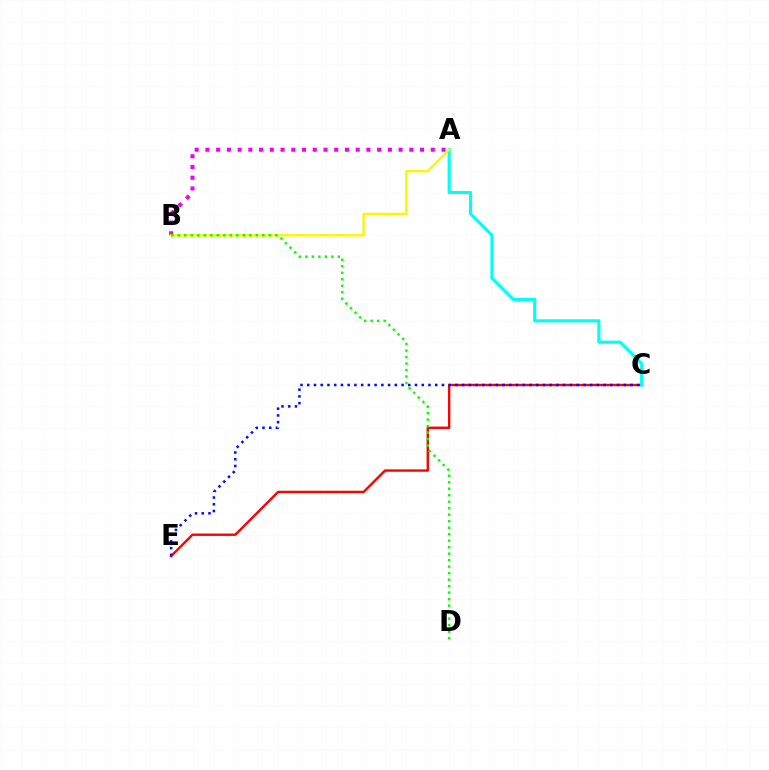{('C', 'E'): [{'color': '#ff0000', 'line_style': 'solid', 'thickness': 1.72}, {'color': '#0010ff', 'line_style': 'dotted', 'thickness': 1.83}], ('A', 'C'): [{'color': '#00fff6', 'line_style': 'solid', 'thickness': 2.26}], ('A', 'B'): [{'color': '#ee00ff', 'line_style': 'dotted', 'thickness': 2.92}, {'color': '#fcf500', 'line_style': 'solid', 'thickness': 1.7}], ('B', 'D'): [{'color': '#08ff00', 'line_style': 'dotted', 'thickness': 1.76}]}